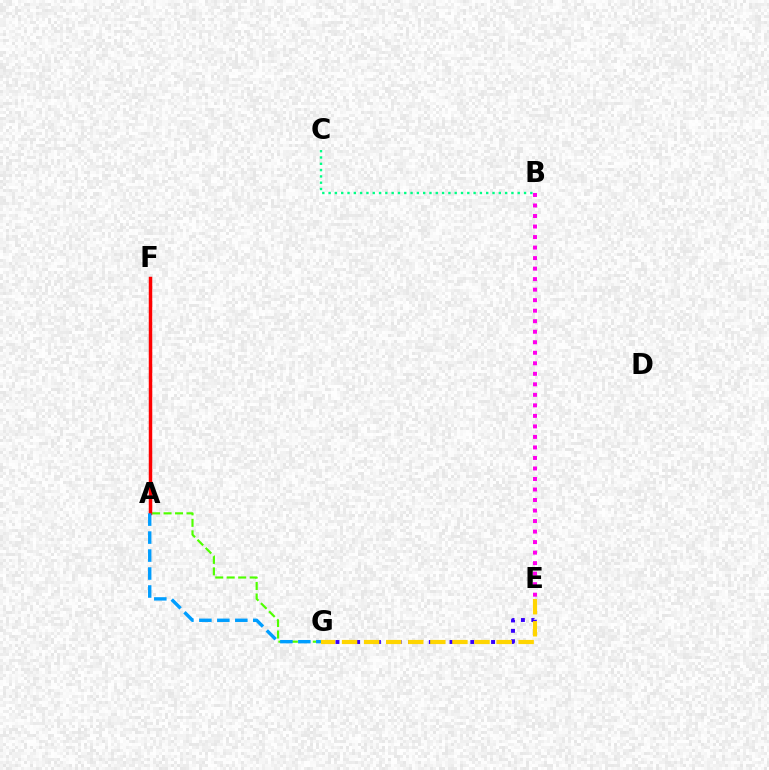{('B', 'C'): [{'color': '#00ff86', 'line_style': 'dotted', 'thickness': 1.71}], ('A', 'G'): [{'color': '#4fff00', 'line_style': 'dashed', 'thickness': 1.56}, {'color': '#009eff', 'line_style': 'dashed', 'thickness': 2.44}], ('E', 'G'): [{'color': '#3700ff', 'line_style': 'dotted', 'thickness': 2.82}, {'color': '#ffd500', 'line_style': 'dashed', 'thickness': 3.0}], ('B', 'E'): [{'color': '#ff00ed', 'line_style': 'dotted', 'thickness': 2.86}], ('A', 'F'): [{'color': '#ff0000', 'line_style': 'solid', 'thickness': 2.5}]}